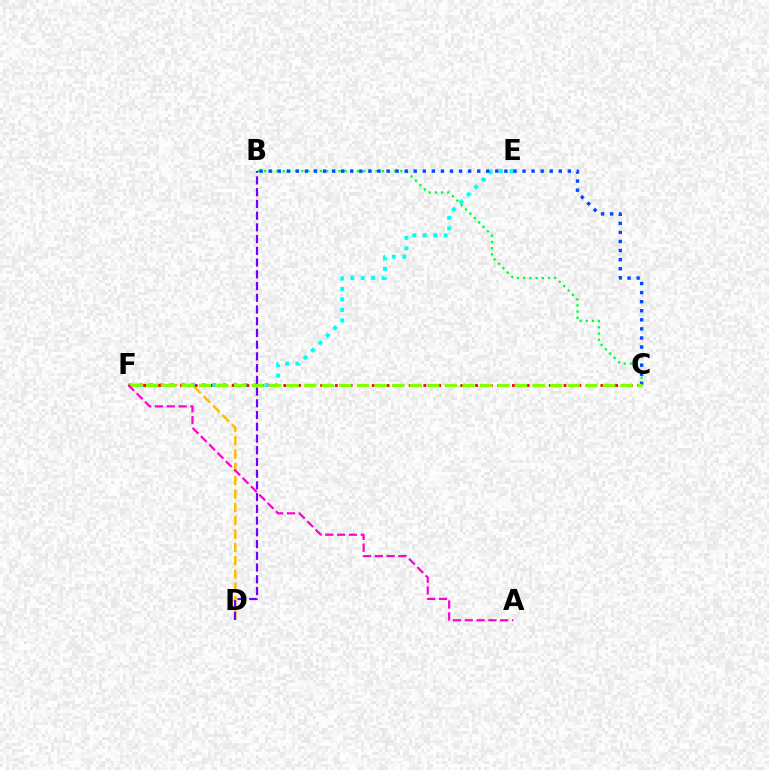{('E', 'F'): [{'color': '#00fff6', 'line_style': 'dotted', 'thickness': 2.85}], ('B', 'C'): [{'color': '#00ff39', 'line_style': 'dotted', 'thickness': 1.68}, {'color': '#004bff', 'line_style': 'dotted', 'thickness': 2.46}], ('D', 'F'): [{'color': '#ffbd00', 'line_style': 'dashed', 'thickness': 1.81}], ('C', 'F'): [{'color': '#ff0000', 'line_style': 'dotted', 'thickness': 2.0}, {'color': '#84ff00', 'line_style': 'dashed', 'thickness': 2.39}], ('B', 'D'): [{'color': '#7200ff', 'line_style': 'dashed', 'thickness': 1.59}], ('A', 'F'): [{'color': '#ff00cf', 'line_style': 'dashed', 'thickness': 1.6}]}